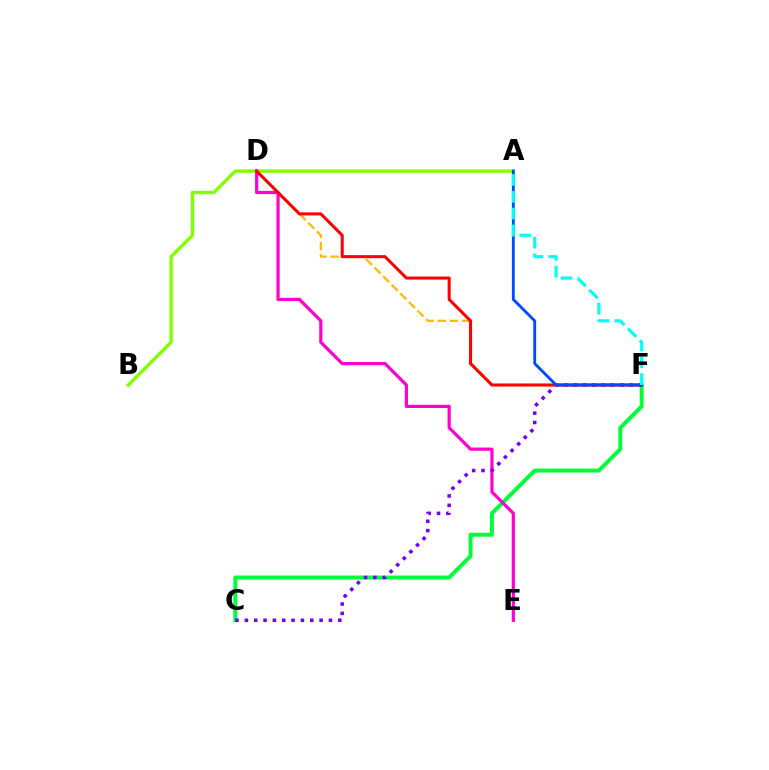{('A', 'B'): [{'color': '#84ff00', 'line_style': 'solid', 'thickness': 2.46}], ('C', 'F'): [{'color': '#00ff39', 'line_style': 'solid', 'thickness': 2.83}, {'color': '#7200ff', 'line_style': 'dotted', 'thickness': 2.54}], ('D', 'F'): [{'color': '#ffbd00', 'line_style': 'dashed', 'thickness': 1.65}, {'color': '#ff0000', 'line_style': 'solid', 'thickness': 2.19}], ('D', 'E'): [{'color': '#ff00cf', 'line_style': 'solid', 'thickness': 2.3}], ('A', 'F'): [{'color': '#004bff', 'line_style': 'solid', 'thickness': 2.06}, {'color': '#00fff6', 'line_style': 'dashed', 'thickness': 2.28}]}